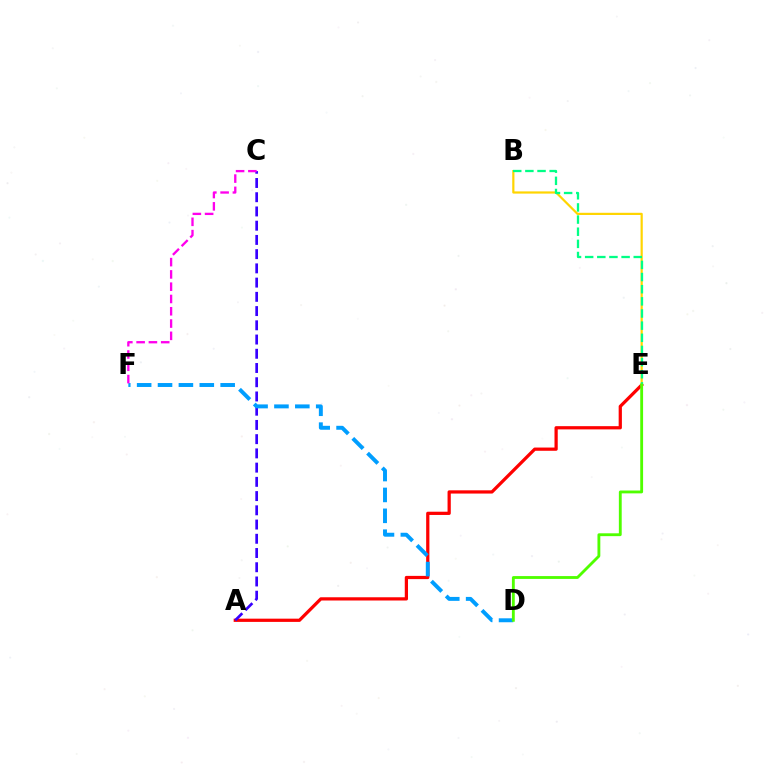{('A', 'E'): [{'color': '#ff0000', 'line_style': 'solid', 'thickness': 2.33}], ('A', 'C'): [{'color': '#3700ff', 'line_style': 'dashed', 'thickness': 1.93}], ('B', 'E'): [{'color': '#ffd500', 'line_style': 'solid', 'thickness': 1.58}, {'color': '#00ff86', 'line_style': 'dashed', 'thickness': 1.65}], ('D', 'F'): [{'color': '#009eff', 'line_style': 'dashed', 'thickness': 2.84}], ('D', 'E'): [{'color': '#4fff00', 'line_style': 'solid', 'thickness': 2.05}], ('C', 'F'): [{'color': '#ff00ed', 'line_style': 'dashed', 'thickness': 1.67}]}